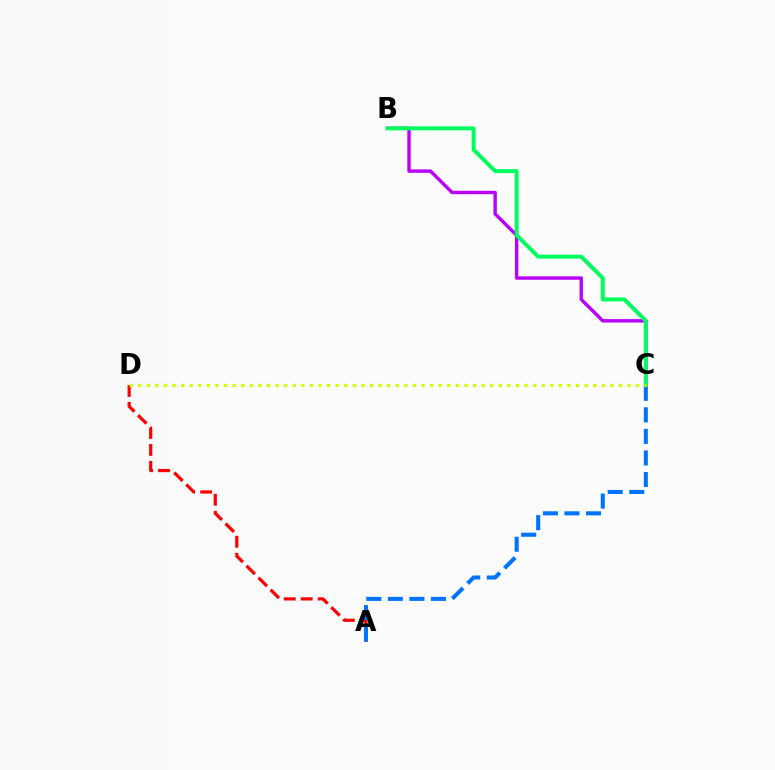{('A', 'D'): [{'color': '#ff0000', 'line_style': 'dashed', 'thickness': 2.31}], ('A', 'C'): [{'color': '#0074ff', 'line_style': 'dashed', 'thickness': 2.93}], ('B', 'C'): [{'color': '#b900ff', 'line_style': 'solid', 'thickness': 2.46}, {'color': '#00ff5c', 'line_style': 'solid', 'thickness': 2.84}], ('C', 'D'): [{'color': '#d1ff00', 'line_style': 'dotted', 'thickness': 2.33}]}